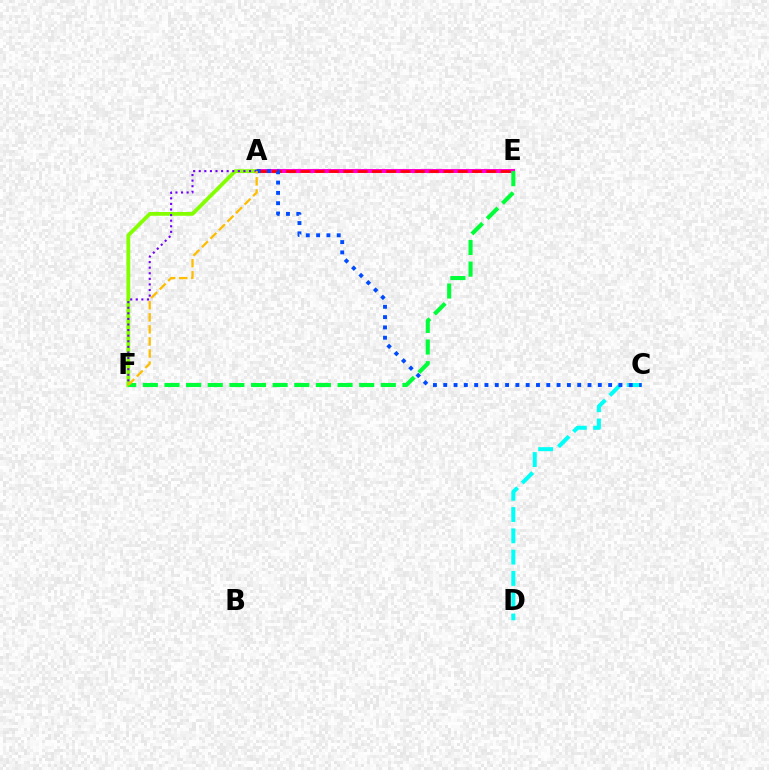{('C', 'D'): [{'color': '#00fff6', 'line_style': 'dashed', 'thickness': 2.89}], ('A', 'E'): [{'color': '#ff00cf', 'line_style': 'solid', 'thickness': 2.9}, {'color': '#ff0000', 'line_style': 'dashed', 'thickness': 1.94}], ('A', 'F'): [{'color': '#84ff00', 'line_style': 'solid', 'thickness': 2.73}, {'color': '#7200ff', 'line_style': 'dotted', 'thickness': 1.52}, {'color': '#ffbd00', 'line_style': 'dashed', 'thickness': 1.64}], ('A', 'C'): [{'color': '#004bff', 'line_style': 'dotted', 'thickness': 2.8}], ('E', 'F'): [{'color': '#00ff39', 'line_style': 'dashed', 'thickness': 2.94}]}